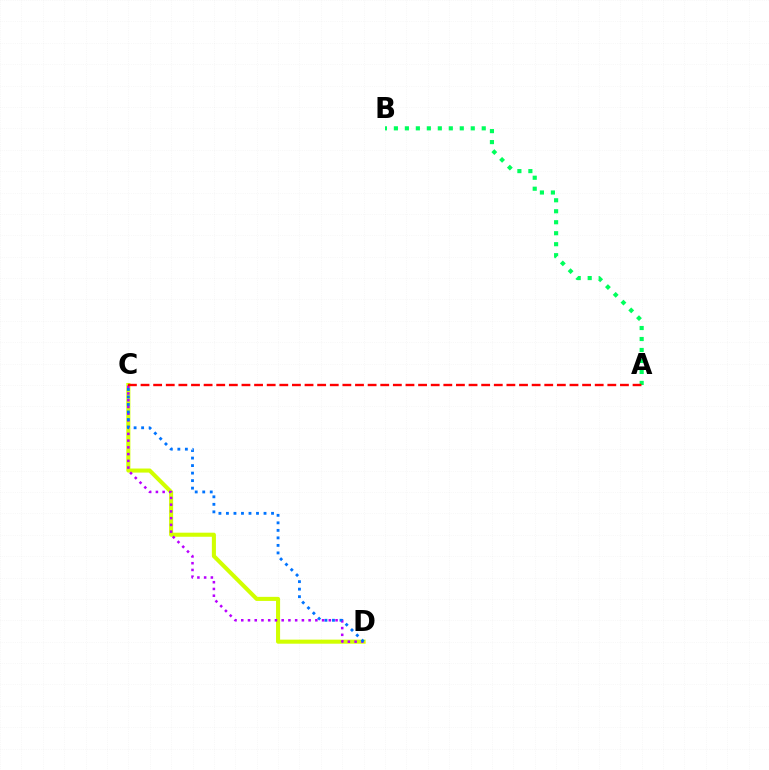{('C', 'D'): [{'color': '#d1ff00', 'line_style': 'solid', 'thickness': 2.93}, {'color': '#b900ff', 'line_style': 'dotted', 'thickness': 1.83}, {'color': '#0074ff', 'line_style': 'dotted', 'thickness': 2.04}], ('A', 'B'): [{'color': '#00ff5c', 'line_style': 'dotted', 'thickness': 2.98}], ('A', 'C'): [{'color': '#ff0000', 'line_style': 'dashed', 'thickness': 1.71}]}